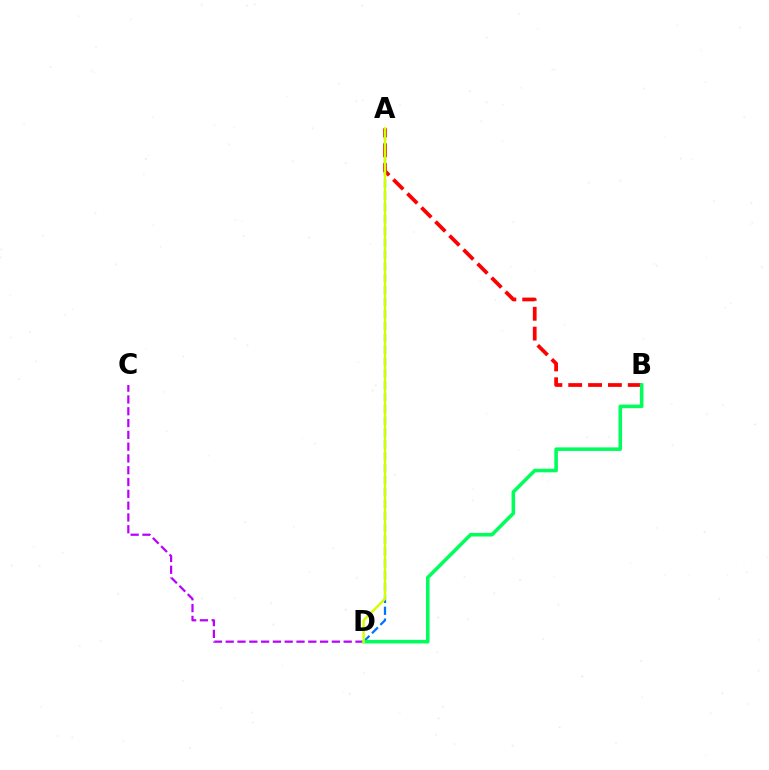{('C', 'D'): [{'color': '#b900ff', 'line_style': 'dashed', 'thickness': 1.6}], ('A', 'B'): [{'color': '#ff0000', 'line_style': 'dashed', 'thickness': 2.7}], ('A', 'D'): [{'color': '#0074ff', 'line_style': 'dashed', 'thickness': 1.61}, {'color': '#d1ff00', 'line_style': 'solid', 'thickness': 1.74}], ('B', 'D'): [{'color': '#00ff5c', 'line_style': 'solid', 'thickness': 2.57}]}